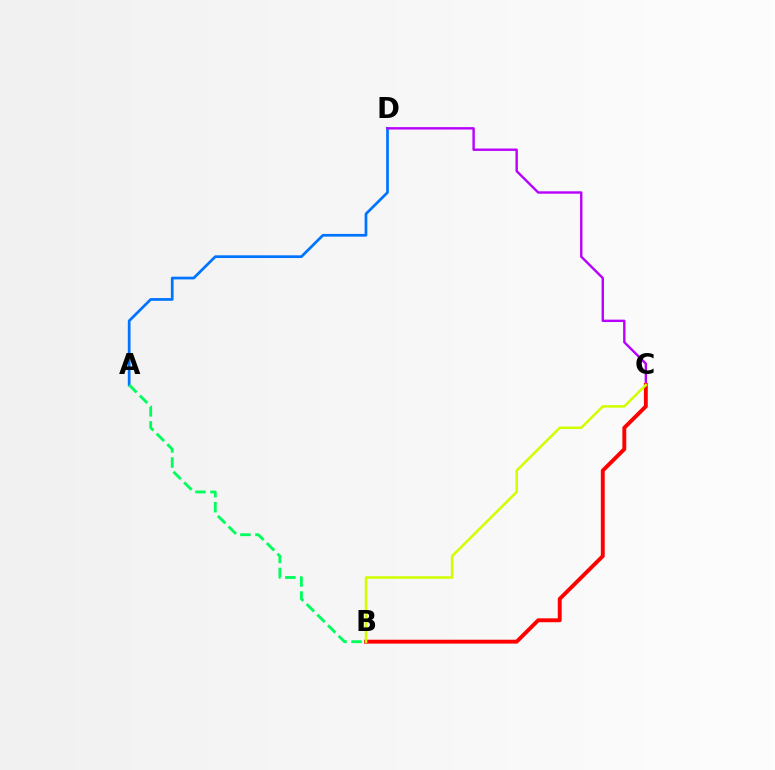{('A', 'D'): [{'color': '#0074ff', 'line_style': 'solid', 'thickness': 1.96}], ('C', 'D'): [{'color': '#b900ff', 'line_style': 'solid', 'thickness': 1.72}], ('B', 'C'): [{'color': '#ff0000', 'line_style': 'solid', 'thickness': 2.81}, {'color': '#d1ff00', 'line_style': 'solid', 'thickness': 1.82}], ('A', 'B'): [{'color': '#00ff5c', 'line_style': 'dashed', 'thickness': 2.04}]}